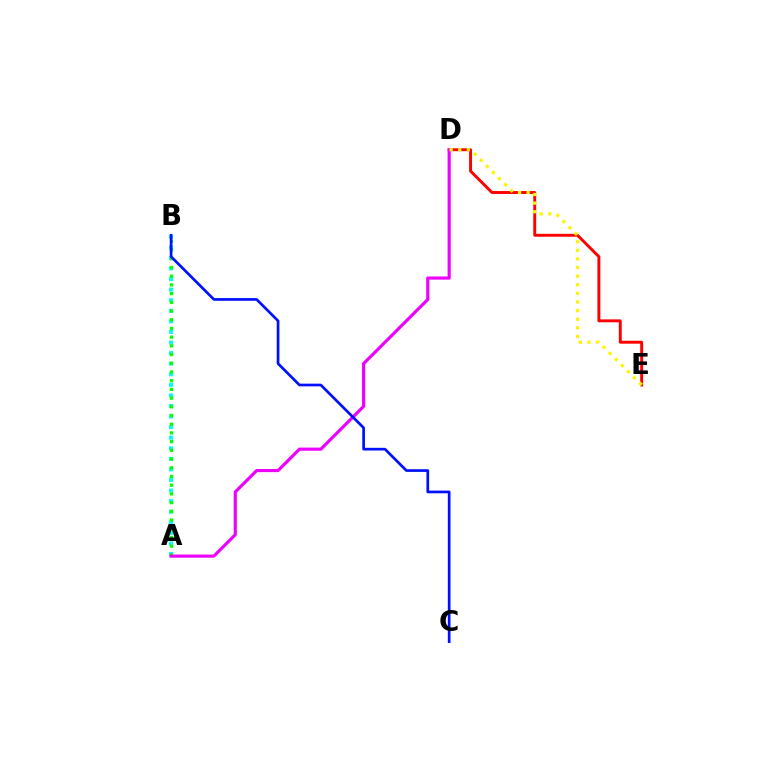{('A', 'B'): [{'color': '#00fff6', 'line_style': 'dotted', 'thickness': 2.87}, {'color': '#08ff00', 'line_style': 'dotted', 'thickness': 2.37}], ('D', 'E'): [{'color': '#ff0000', 'line_style': 'solid', 'thickness': 2.11}, {'color': '#fcf500', 'line_style': 'dotted', 'thickness': 2.34}], ('A', 'D'): [{'color': '#ee00ff', 'line_style': 'solid', 'thickness': 2.27}], ('B', 'C'): [{'color': '#0010ff', 'line_style': 'solid', 'thickness': 1.94}]}